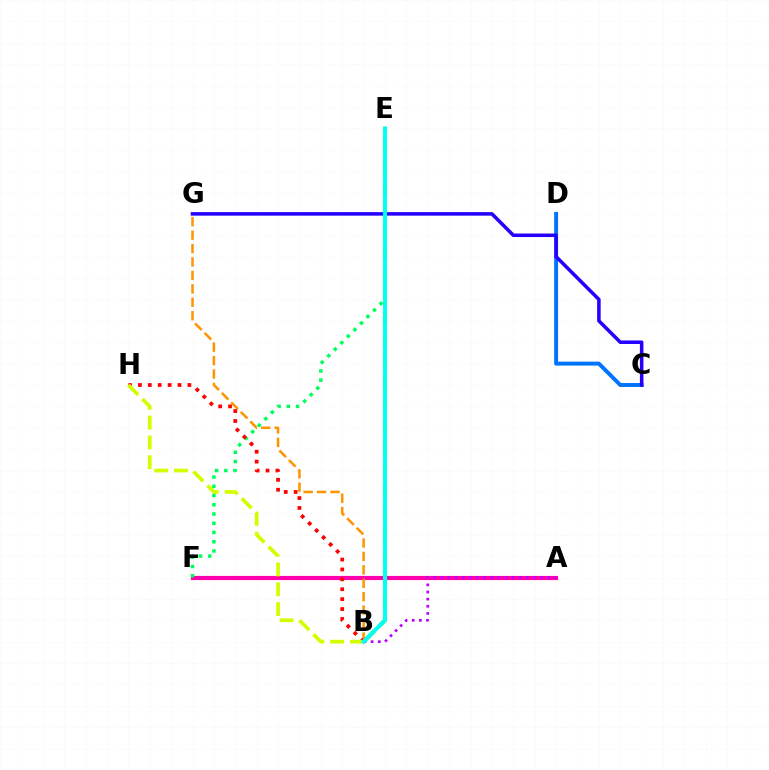{('C', 'D'): [{'color': '#0074ff', 'line_style': 'solid', 'thickness': 2.84}], ('A', 'F'): [{'color': '#ff00ac', 'line_style': 'solid', 'thickness': 2.99}], ('C', 'G'): [{'color': '#2500ff', 'line_style': 'solid', 'thickness': 2.55}], ('B', 'E'): [{'color': '#3dff00', 'line_style': 'dashed', 'thickness': 2.93}, {'color': '#00fff6', 'line_style': 'solid', 'thickness': 2.81}], ('E', 'F'): [{'color': '#00ff5c', 'line_style': 'dotted', 'thickness': 2.51}], ('A', 'B'): [{'color': '#b900ff', 'line_style': 'dotted', 'thickness': 1.94}], ('B', 'G'): [{'color': '#ff9400', 'line_style': 'dashed', 'thickness': 1.82}], ('B', 'H'): [{'color': '#ff0000', 'line_style': 'dotted', 'thickness': 2.69}, {'color': '#d1ff00', 'line_style': 'dashed', 'thickness': 2.69}]}